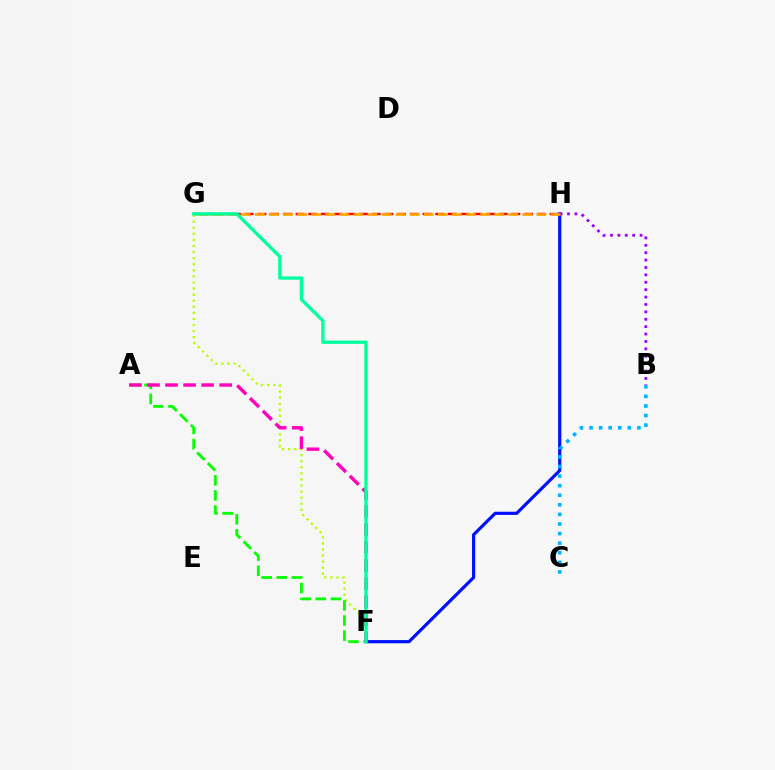{('G', 'H'): [{'color': '#ff0000', 'line_style': 'dashed', 'thickness': 1.73}, {'color': '#ffa500', 'line_style': 'dashed', 'thickness': 1.91}], ('F', 'G'): [{'color': '#b3ff00', 'line_style': 'dotted', 'thickness': 1.65}, {'color': '#00ff9d', 'line_style': 'solid', 'thickness': 2.37}], ('F', 'H'): [{'color': '#0010ff', 'line_style': 'solid', 'thickness': 2.3}], ('A', 'F'): [{'color': '#08ff00', 'line_style': 'dashed', 'thickness': 2.05}, {'color': '#ff00bd', 'line_style': 'dashed', 'thickness': 2.45}], ('B', 'H'): [{'color': '#9b00ff', 'line_style': 'dotted', 'thickness': 2.01}], ('B', 'C'): [{'color': '#00b5ff', 'line_style': 'dotted', 'thickness': 2.6}]}